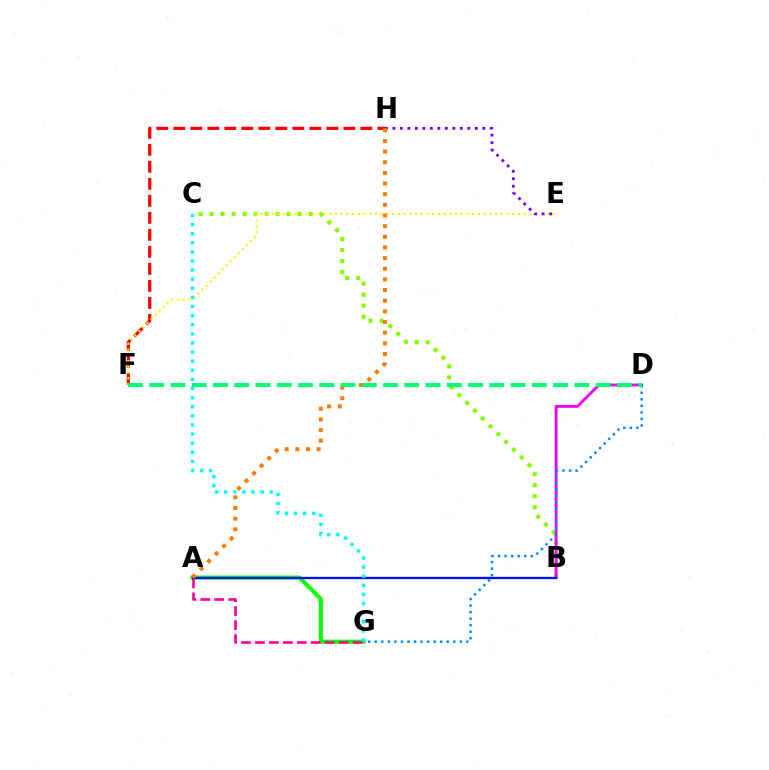{('B', 'C'): [{'color': '#84ff00', 'line_style': 'dotted', 'thickness': 2.99}], ('A', 'G'): [{'color': '#08ff00', 'line_style': 'solid', 'thickness': 2.88}, {'color': '#ff0094', 'line_style': 'dashed', 'thickness': 1.9}], ('F', 'H'): [{'color': '#ff0000', 'line_style': 'dashed', 'thickness': 2.31}], ('B', 'D'): [{'color': '#ee00ff', 'line_style': 'solid', 'thickness': 2.05}], ('D', 'G'): [{'color': '#008cff', 'line_style': 'dotted', 'thickness': 1.78}], ('E', 'F'): [{'color': '#fcf500', 'line_style': 'dotted', 'thickness': 1.56}], ('A', 'B'): [{'color': '#0010ff', 'line_style': 'solid', 'thickness': 1.69}], ('E', 'H'): [{'color': '#7200ff', 'line_style': 'dotted', 'thickness': 2.03}], ('A', 'H'): [{'color': '#ff7c00', 'line_style': 'dotted', 'thickness': 2.89}], ('C', 'G'): [{'color': '#00fff6', 'line_style': 'dotted', 'thickness': 2.48}], ('D', 'F'): [{'color': '#00ff74', 'line_style': 'dashed', 'thickness': 2.89}]}